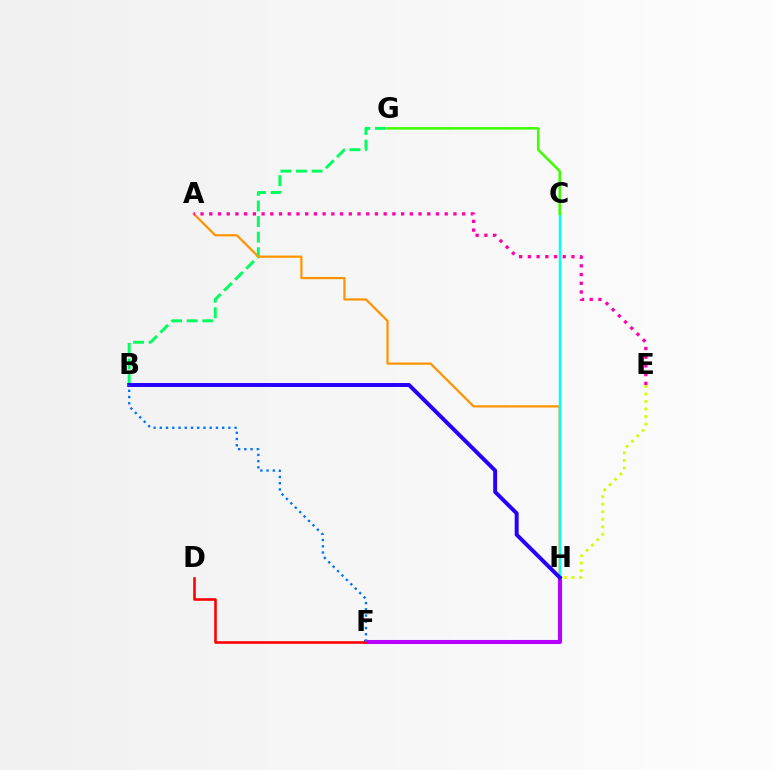{('B', 'G'): [{'color': '#00ff5c', 'line_style': 'dashed', 'thickness': 2.12}], ('F', 'H'): [{'color': '#b900ff', 'line_style': 'solid', 'thickness': 2.92}], ('A', 'H'): [{'color': '#ff9400', 'line_style': 'solid', 'thickness': 1.61}], ('D', 'F'): [{'color': '#ff0000', 'line_style': 'solid', 'thickness': 1.87}], ('C', 'H'): [{'color': '#00fff6', 'line_style': 'solid', 'thickness': 1.8}], ('A', 'E'): [{'color': '#ff00ac', 'line_style': 'dotted', 'thickness': 2.37}], ('B', 'H'): [{'color': '#2500ff', 'line_style': 'solid', 'thickness': 2.84}], ('C', 'G'): [{'color': '#3dff00', 'line_style': 'solid', 'thickness': 1.82}], ('E', 'H'): [{'color': '#d1ff00', 'line_style': 'dotted', 'thickness': 2.05}], ('B', 'F'): [{'color': '#0074ff', 'line_style': 'dotted', 'thickness': 1.69}]}